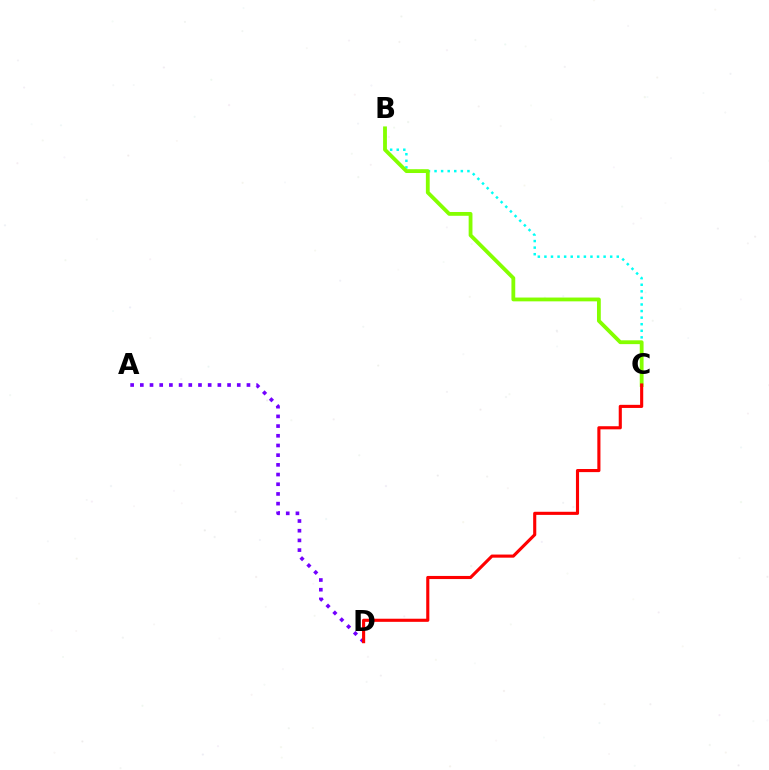{('B', 'C'): [{'color': '#00fff6', 'line_style': 'dotted', 'thickness': 1.79}, {'color': '#84ff00', 'line_style': 'solid', 'thickness': 2.74}], ('A', 'D'): [{'color': '#7200ff', 'line_style': 'dotted', 'thickness': 2.63}], ('C', 'D'): [{'color': '#ff0000', 'line_style': 'solid', 'thickness': 2.24}]}